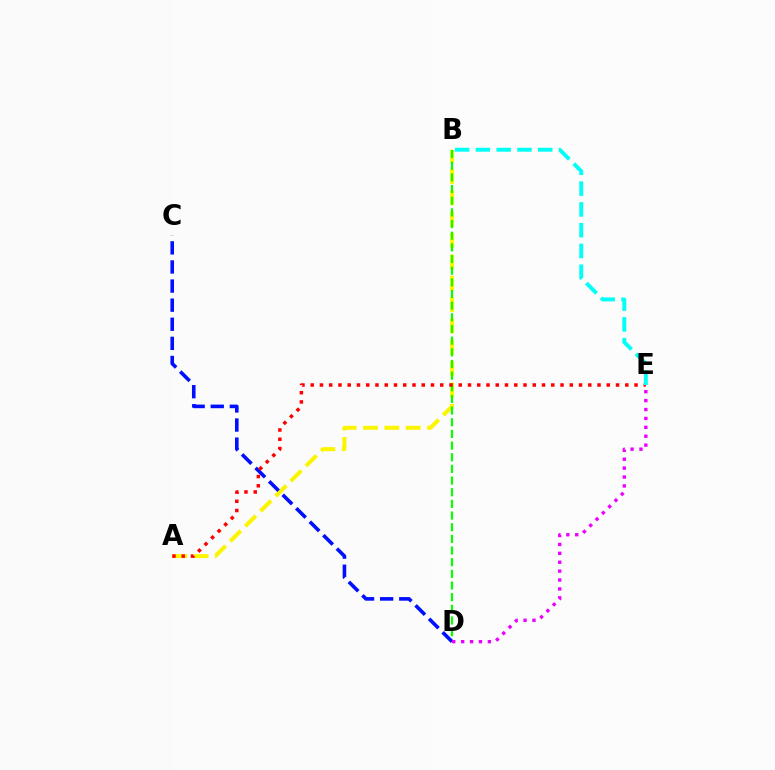{('A', 'B'): [{'color': '#fcf500', 'line_style': 'dashed', 'thickness': 2.9}], ('B', 'D'): [{'color': '#08ff00', 'line_style': 'dashed', 'thickness': 1.58}], ('C', 'D'): [{'color': '#0010ff', 'line_style': 'dashed', 'thickness': 2.59}], ('D', 'E'): [{'color': '#ee00ff', 'line_style': 'dotted', 'thickness': 2.42}], ('A', 'E'): [{'color': '#ff0000', 'line_style': 'dotted', 'thickness': 2.51}], ('B', 'E'): [{'color': '#00fff6', 'line_style': 'dashed', 'thickness': 2.82}]}